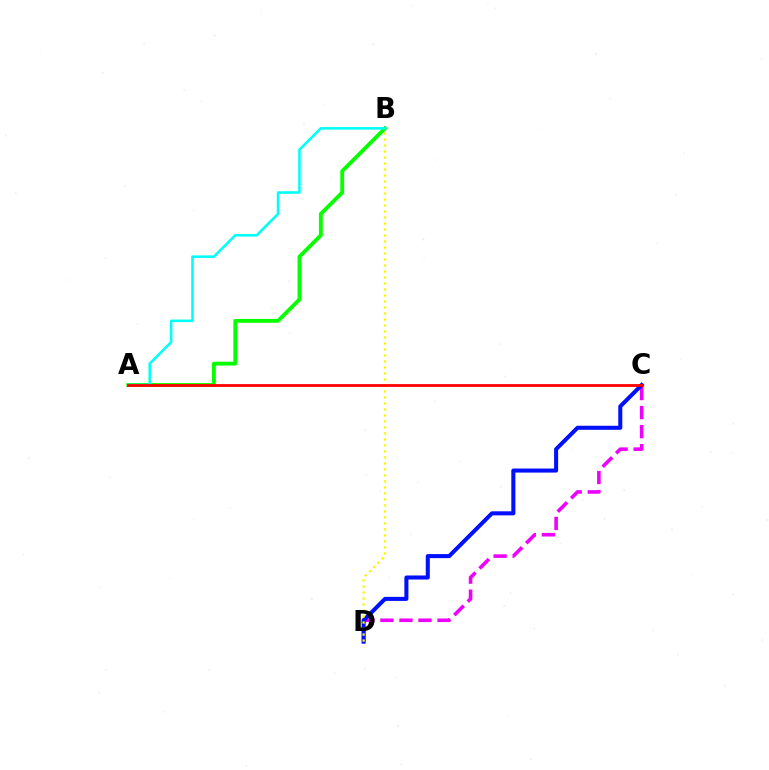{('A', 'B'): [{'color': '#08ff00', 'line_style': 'solid', 'thickness': 2.77}, {'color': '#00fff6', 'line_style': 'solid', 'thickness': 1.85}], ('C', 'D'): [{'color': '#ee00ff', 'line_style': 'dashed', 'thickness': 2.59}, {'color': '#0010ff', 'line_style': 'solid', 'thickness': 2.91}], ('B', 'D'): [{'color': '#fcf500', 'line_style': 'dotted', 'thickness': 1.63}], ('A', 'C'): [{'color': '#ff0000', 'line_style': 'solid', 'thickness': 2.01}]}